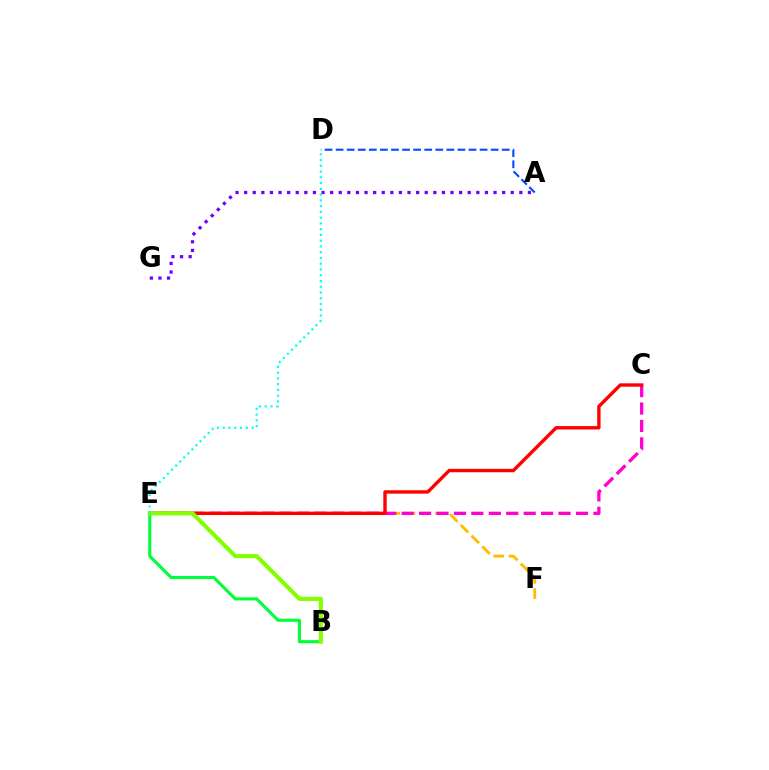{('E', 'F'): [{'color': '#ffbd00', 'line_style': 'dashed', 'thickness': 2.07}], ('C', 'E'): [{'color': '#ff00cf', 'line_style': 'dashed', 'thickness': 2.37}, {'color': '#ff0000', 'line_style': 'solid', 'thickness': 2.44}], ('B', 'E'): [{'color': '#00ff39', 'line_style': 'solid', 'thickness': 2.22}, {'color': '#84ff00', 'line_style': 'solid', 'thickness': 2.95}], ('A', 'D'): [{'color': '#004bff', 'line_style': 'dashed', 'thickness': 1.5}], ('A', 'G'): [{'color': '#7200ff', 'line_style': 'dotted', 'thickness': 2.34}], ('D', 'E'): [{'color': '#00fff6', 'line_style': 'dotted', 'thickness': 1.56}]}